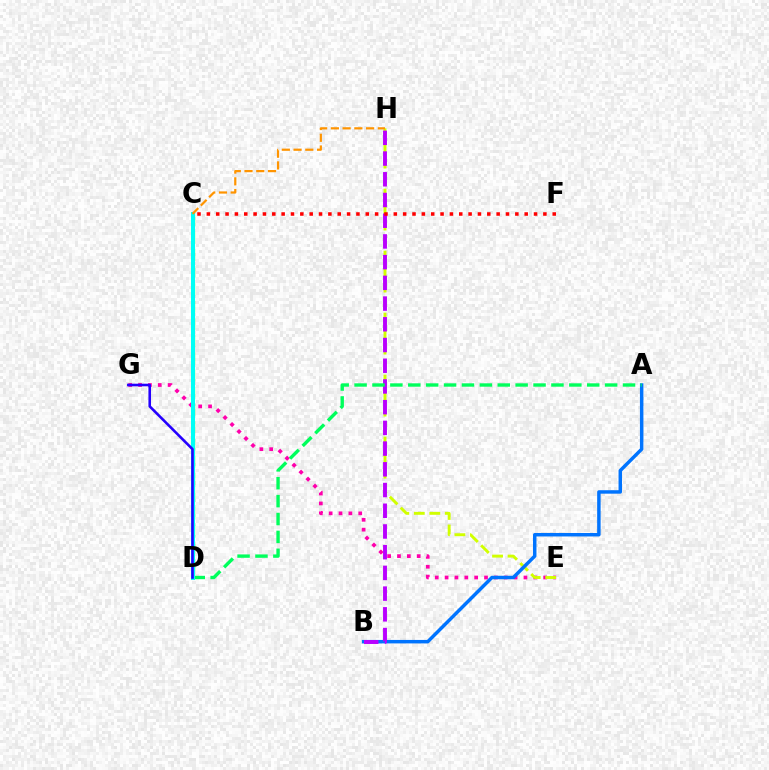{('C', 'D'): [{'color': '#3dff00', 'line_style': 'dashed', 'thickness': 2.34}, {'color': '#00fff6', 'line_style': 'solid', 'thickness': 2.89}], ('E', 'G'): [{'color': '#ff00ac', 'line_style': 'dotted', 'thickness': 2.68}], ('E', 'H'): [{'color': '#d1ff00', 'line_style': 'dashed', 'thickness': 2.11}], ('A', 'B'): [{'color': '#0074ff', 'line_style': 'solid', 'thickness': 2.5}], ('B', 'H'): [{'color': '#b900ff', 'line_style': 'dashed', 'thickness': 2.81}], ('A', 'D'): [{'color': '#00ff5c', 'line_style': 'dashed', 'thickness': 2.43}], ('C', 'H'): [{'color': '#ff9400', 'line_style': 'dashed', 'thickness': 1.59}], ('C', 'F'): [{'color': '#ff0000', 'line_style': 'dotted', 'thickness': 2.54}], ('D', 'G'): [{'color': '#2500ff', 'line_style': 'solid', 'thickness': 1.87}]}